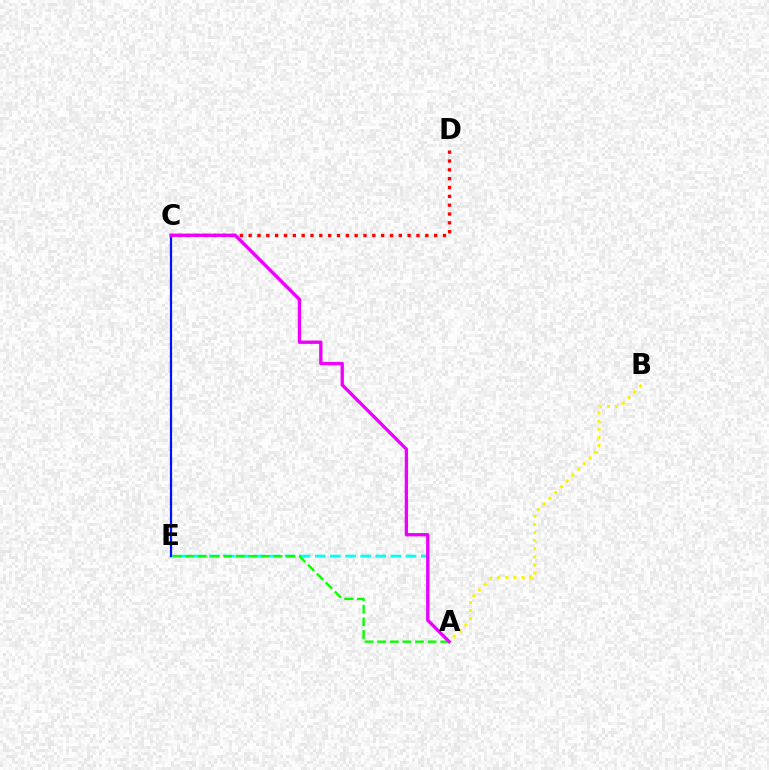{('A', 'B'): [{'color': '#fcf500', 'line_style': 'dotted', 'thickness': 2.2}], ('A', 'E'): [{'color': '#00fff6', 'line_style': 'dashed', 'thickness': 2.06}, {'color': '#08ff00', 'line_style': 'dashed', 'thickness': 1.71}], ('C', 'E'): [{'color': '#0010ff', 'line_style': 'solid', 'thickness': 1.6}], ('C', 'D'): [{'color': '#ff0000', 'line_style': 'dotted', 'thickness': 2.4}], ('A', 'C'): [{'color': '#ee00ff', 'line_style': 'solid', 'thickness': 2.41}]}